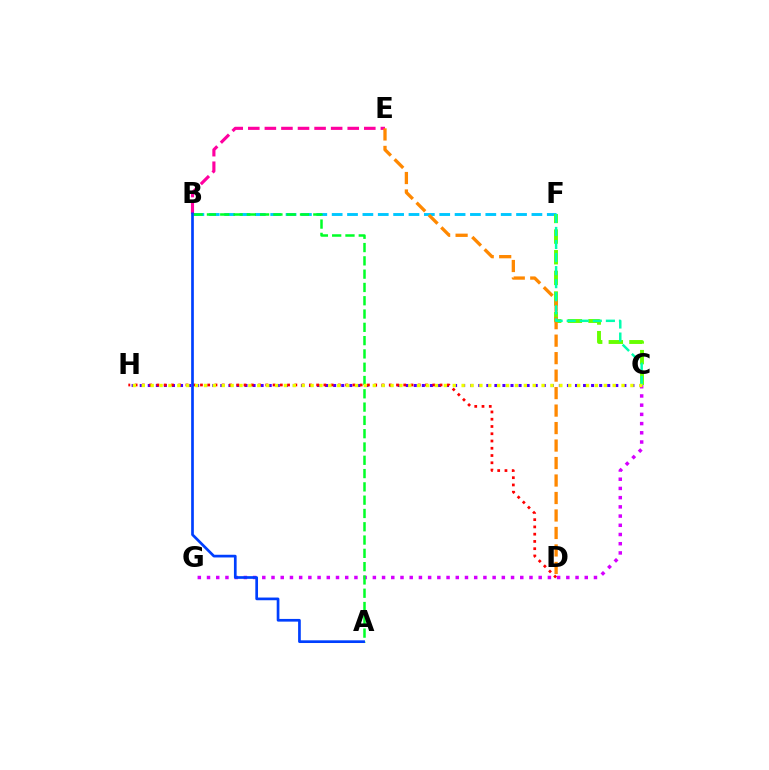{('B', 'F'): [{'color': '#00c7ff', 'line_style': 'dashed', 'thickness': 2.09}], ('C', 'F'): [{'color': '#66ff00', 'line_style': 'dashed', 'thickness': 2.81}, {'color': '#00ffaf', 'line_style': 'dashed', 'thickness': 1.77}], ('B', 'E'): [{'color': '#ff00a0', 'line_style': 'dashed', 'thickness': 2.25}], ('D', 'E'): [{'color': '#ff8800', 'line_style': 'dashed', 'thickness': 2.37}], ('C', 'H'): [{'color': '#4f00ff', 'line_style': 'dotted', 'thickness': 2.19}, {'color': '#eeff00', 'line_style': 'dotted', 'thickness': 2.41}], ('C', 'G'): [{'color': '#d600ff', 'line_style': 'dotted', 'thickness': 2.5}], ('A', 'B'): [{'color': '#00ff27', 'line_style': 'dashed', 'thickness': 1.81}, {'color': '#003fff', 'line_style': 'solid', 'thickness': 1.94}], ('D', 'H'): [{'color': '#ff0000', 'line_style': 'dotted', 'thickness': 1.97}]}